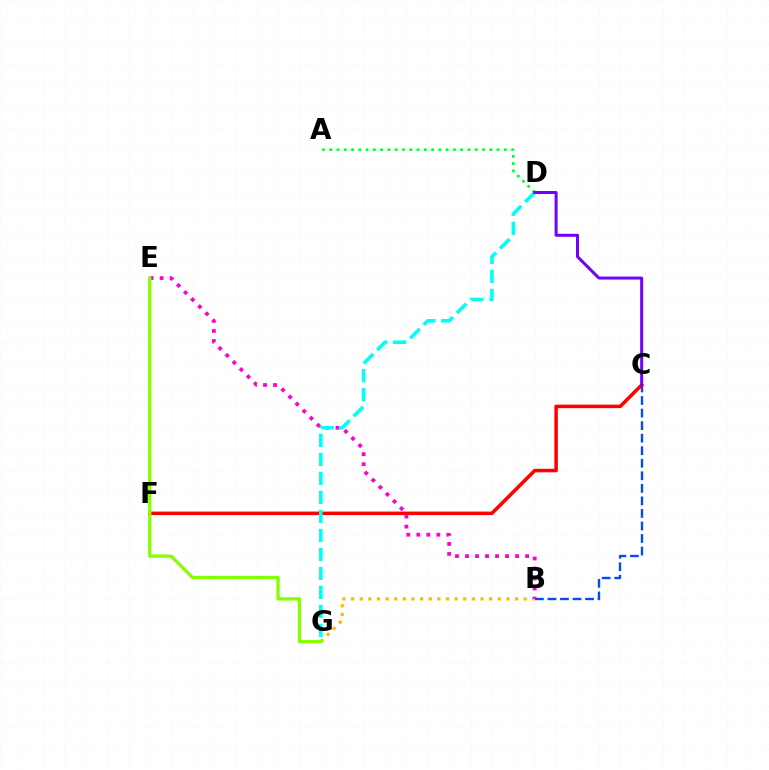{('B', 'C'): [{'color': '#004bff', 'line_style': 'dashed', 'thickness': 1.7}], ('C', 'F'): [{'color': '#ff0000', 'line_style': 'solid', 'thickness': 2.53}], ('B', 'G'): [{'color': '#ffbd00', 'line_style': 'dotted', 'thickness': 2.34}], ('B', 'E'): [{'color': '#ff00cf', 'line_style': 'dotted', 'thickness': 2.72}], ('E', 'G'): [{'color': '#84ff00', 'line_style': 'solid', 'thickness': 2.35}], ('D', 'G'): [{'color': '#00fff6', 'line_style': 'dashed', 'thickness': 2.58}], ('A', 'D'): [{'color': '#00ff39', 'line_style': 'dotted', 'thickness': 1.98}], ('C', 'D'): [{'color': '#7200ff', 'line_style': 'solid', 'thickness': 2.15}]}